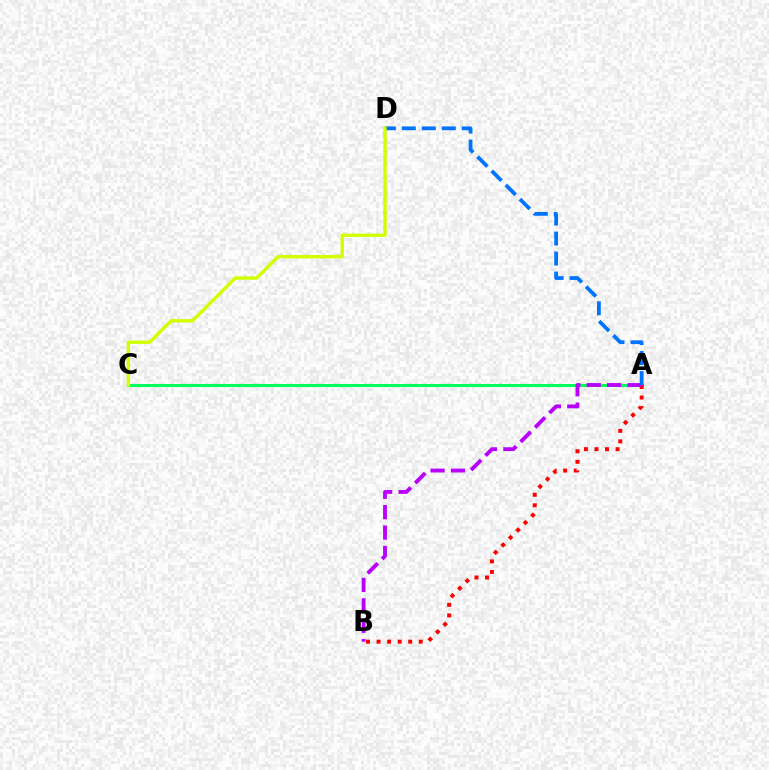{('A', 'C'): [{'color': '#00ff5c', 'line_style': 'solid', 'thickness': 2.2}], ('A', 'B'): [{'color': '#ff0000', 'line_style': 'dotted', 'thickness': 2.86}, {'color': '#b900ff', 'line_style': 'dashed', 'thickness': 2.77}], ('A', 'D'): [{'color': '#0074ff', 'line_style': 'dashed', 'thickness': 2.72}], ('C', 'D'): [{'color': '#d1ff00', 'line_style': 'solid', 'thickness': 2.43}]}